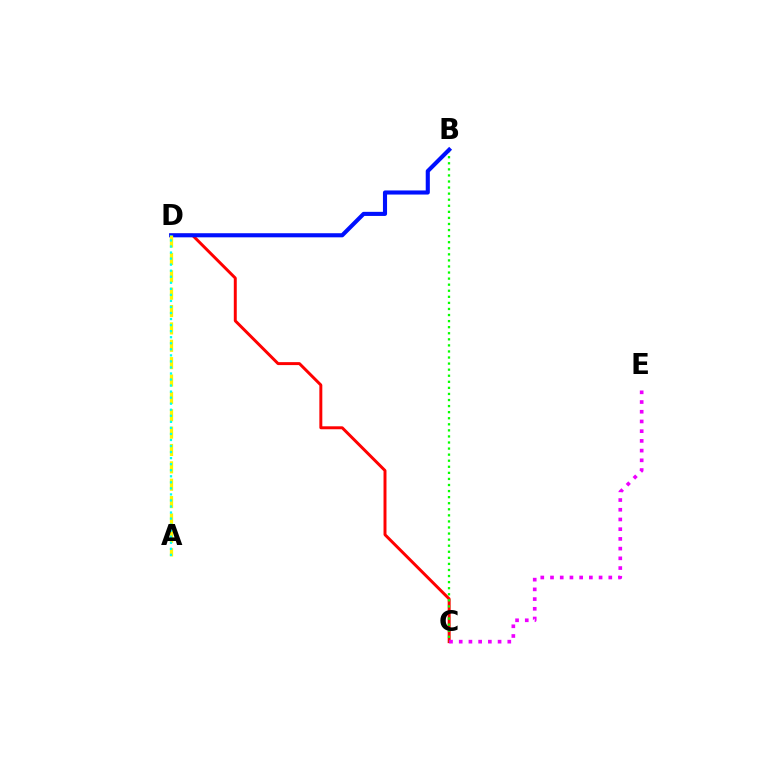{('C', 'D'): [{'color': '#ff0000', 'line_style': 'solid', 'thickness': 2.13}], ('B', 'C'): [{'color': '#08ff00', 'line_style': 'dotted', 'thickness': 1.65}], ('B', 'D'): [{'color': '#0010ff', 'line_style': 'solid', 'thickness': 2.95}], ('A', 'D'): [{'color': '#fcf500', 'line_style': 'dashed', 'thickness': 2.36}, {'color': '#00fff6', 'line_style': 'dotted', 'thickness': 1.64}], ('C', 'E'): [{'color': '#ee00ff', 'line_style': 'dotted', 'thickness': 2.64}]}